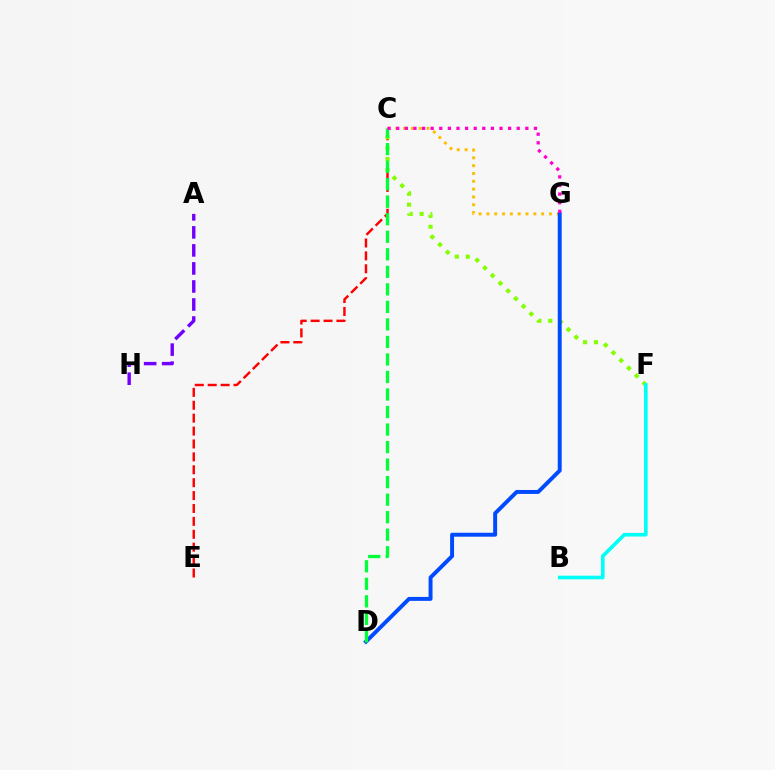{('C', 'E'): [{'color': '#ff0000', 'line_style': 'dashed', 'thickness': 1.75}], ('C', 'F'): [{'color': '#84ff00', 'line_style': 'dotted', 'thickness': 2.96}], ('C', 'G'): [{'color': '#ffbd00', 'line_style': 'dotted', 'thickness': 2.12}, {'color': '#ff00cf', 'line_style': 'dotted', 'thickness': 2.34}], ('A', 'H'): [{'color': '#7200ff', 'line_style': 'dashed', 'thickness': 2.45}], ('D', 'G'): [{'color': '#004bff', 'line_style': 'solid', 'thickness': 2.84}], ('C', 'D'): [{'color': '#00ff39', 'line_style': 'dashed', 'thickness': 2.38}], ('B', 'F'): [{'color': '#00fff6', 'line_style': 'solid', 'thickness': 2.61}]}